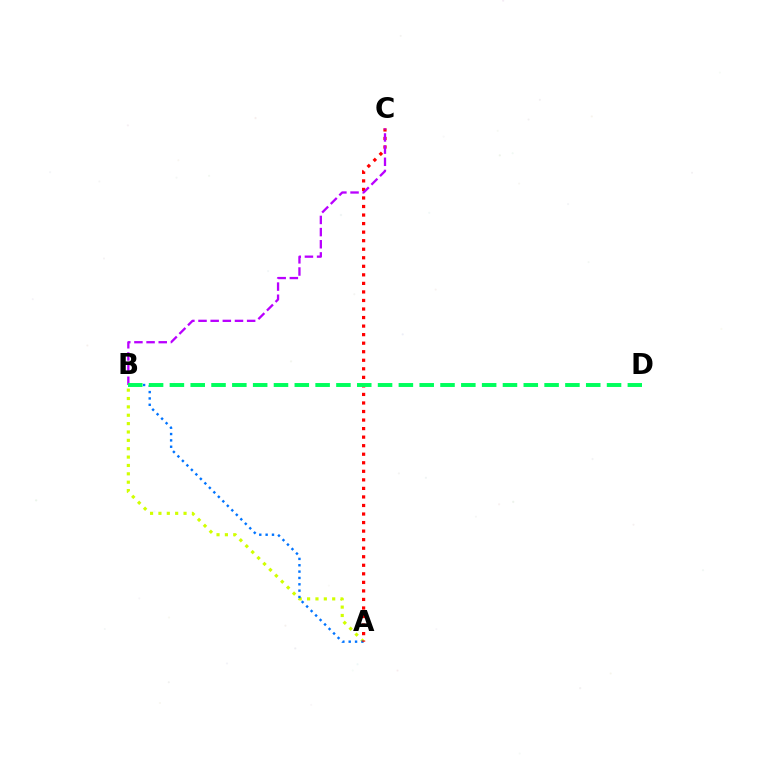{('A', 'B'): [{'color': '#d1ff00', 'line_style': 'dotted', 'thickness': 2.27}, {'color': '#0074ff', 'line_style': 'dotted', 'thickness': 1.73}], ('A', 'C'): [{'color': '#ff0000', 'line_style': 'dotted', 'thickness': 2.32}], ('B', 'C'): [{'color': '#b900ff', 'line_style': 'dashed', 'thickness': 1.65}], ('B', 'D'): [{'color': '#00ff5c', 'line_style': 'dashed', 'thickness': 2.83}]}